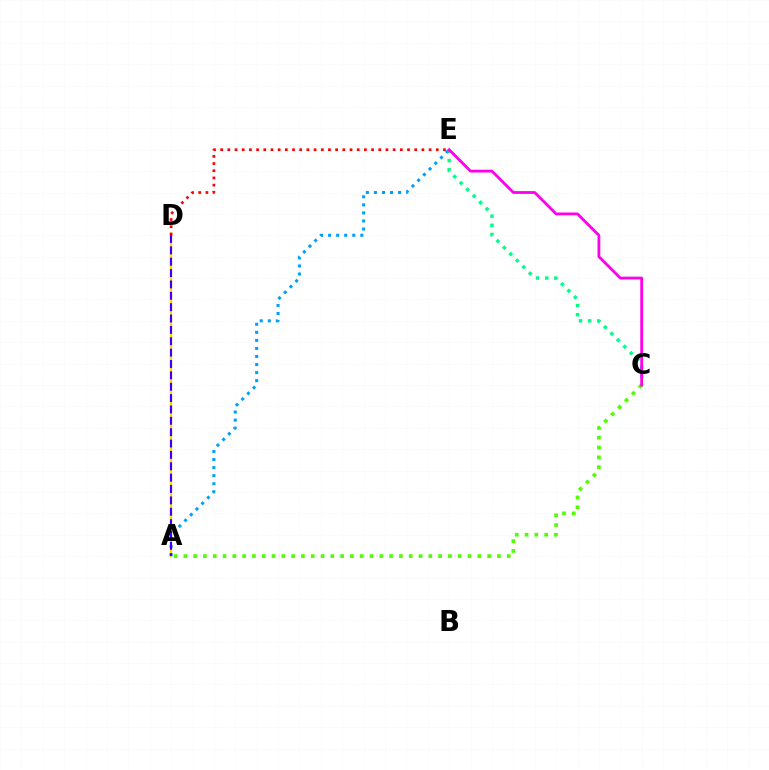{('A', 'D'): [{'color': '#ffd500', 'line_style': 'solid', 'thickness': 1.61}, {'color': '#3700ff', 'line_style': 'dashed', 'thickness': 1.54}], ('C', 'E'): [{'color': '#00ff86', 'line_style': 'dotted', 'thickness': 2.49}, {'color': '#ff00ed', 'line_style': 'solid', 'thickness': 2.02}], ('A', 'C'): [{'color': '#4fff00', 'line_style': 'dotted', 'thickness': 2.66}], ('A', 'E'): [{'color': '#009eff', 'line_style': 'dotted', 'thickness': 2.19}], ('D', 'E'): [{'color': '#ff0000', 'line_style': 'dotted', 'thickness': 1.95}]}